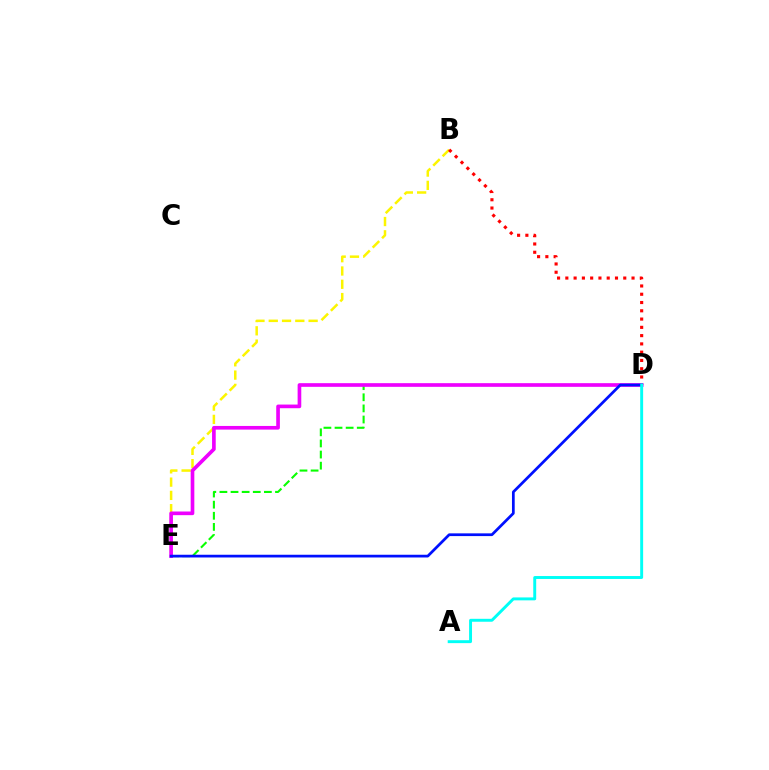{('B', 'E'): [{'color': '#fcf500', 'line_style': 'dashed', 'thickness': 1.8}], ('D', 'E'): [{'color': '#08ff00', 'line_style': 'dashed', 'thickness': 1.51}, {'color': '#ee00ff', 'line_style': 'solid', 'thickness': 2.63}, {'color': '#0010ff', 'line_style': 'solid', 'thickness': 1.97}], ('B', 'D'): [{'color': '#ff0000', 'line_style': 'dotted', 'thickness': 2.25}], ('A', 'D'): [{'color': '#00fff6', 'line_style': 'solid', 'thickness': 2.11}]}